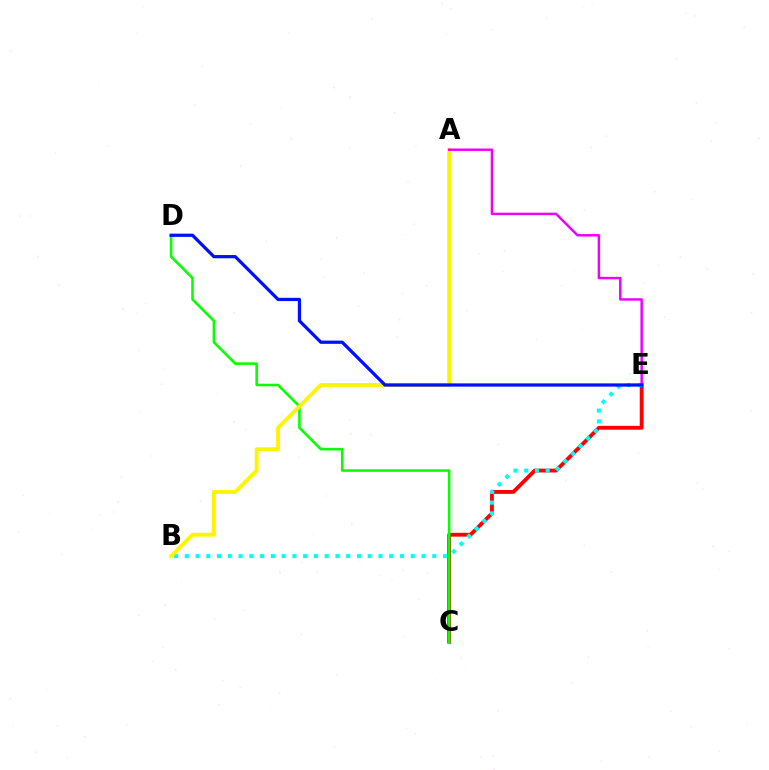{('C', 'E'): [{'color': '#ff0000', 'line_style': 'solid', 'thickness': 2.76}], ('B', 'E'): [{'color': '#00fff6', 'line_style': 'dotted', 'thickness': 2.92}], ('C', 'D'): [{'color': '#08ff00', 'line_style': 'solid', 'thickness': 1.85}], ('A', 'B'): [{'color': '#fcf500', 'line_style': 'solid', 'thickness': 2.77}], ('A', 'E'): [{'color': '#ee00ff', 'line_style': 'solid', 'thickness': 1.77}], ('D', 'E'): [{'color': '#0010ff', 'line_style': 'solid', 'thickness': 2.33}]}